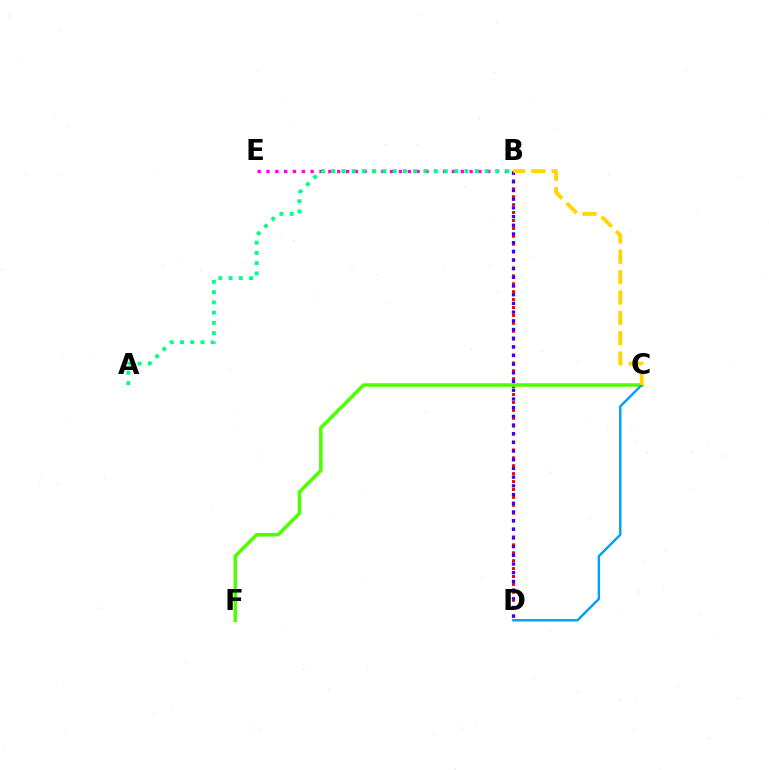{('B', 'E'): [{'color': '#ff00ed', 'line_style': 'dotted', 'thickness': 2.4}], ('B', 'D'): [{'color': '#ff0000', 'line_style': 'dotted', 'thickness': 2.15}, {'color': '#3700ff', 'line_style': 'dotted', 'thickness': 2.36}], ('A', 'B'): [{'color': '#00ff86', 'line_style': 'dotted', 'thickness': 2.78}], ('C', 'F'): [{'color': '#4fff00', 'line_style': 'solid', 'thickness': 2.55}], ('C', 'D'): [{'color': '#009eff', 'line_style': 'solid', 'thickness': 1.73}], ('B', 'C'): [{'color': '#ffd500', 'line_style': 'dashed', 'thickness': 2.77}]}